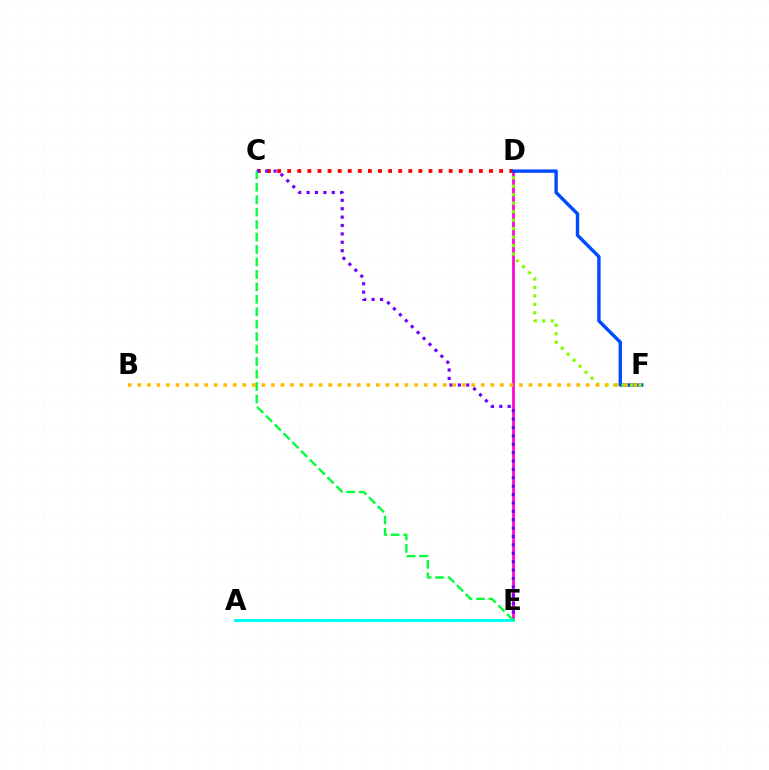{('D', 'E'): [{'color': '#ff00cf', 'line_style': 'solid', 'thickness': 1.96}], ('C', 'D'): [{'color': '#ff0000', 'line_style': 'dotted', 'thickness': 2.74}], ('C', 'E'): [{'color': '#7200ff', 'line_style': 'dotted', 'thickness': 2.28}, {'color': '#00ff39', 'line_style': 'dashed', 'thickness': 1.69}], ('A', 'E'): [{'color': '#00fff6', 'line_style': 'solid', 'thickness': 2.17}], ('D', 'F'): [{'color': '#004bff', 'line_style': 'solid', 'thickness': 2.46}, {'color': '#84ff00', 'line_style': 'dotted', 'thickness': 2.3}], ('B', 'F'): [{'color': '#ffbd00', 'line_style': 'dotted', 'thickness': 2.59}]}